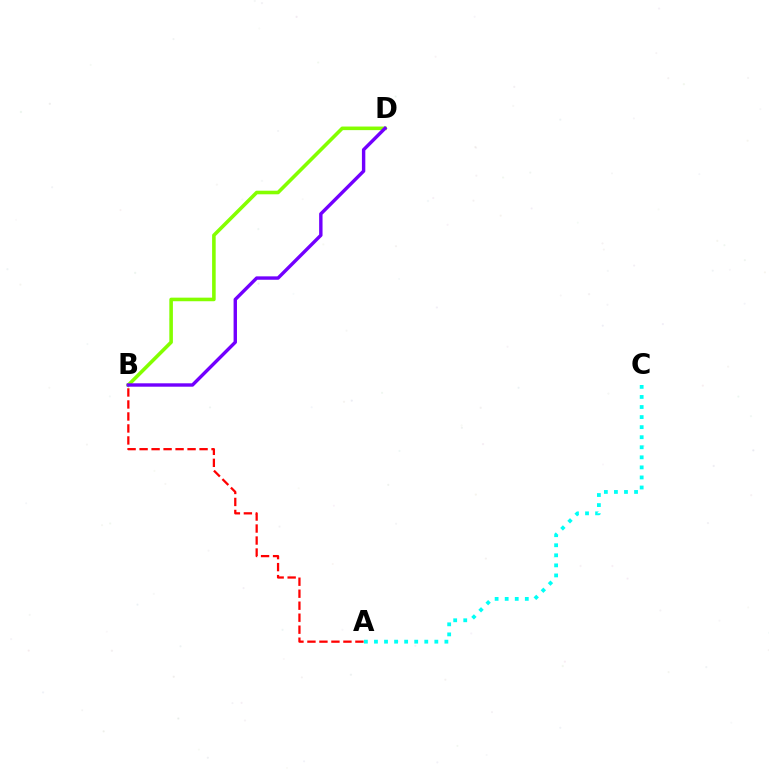{('B', 'D'): [{'color': '#84ff00', 'line_style': 'solid', 'thickness': 2.58}, {'color': '#7200ff', 'line_style': 'solid', 'thickness': 2.45}], ('A', 'C'): [{'color': '#00fff6', 'line_style': 'dotted', 'thickness': 2.73}], ('A', 'B'): [{'color': '#ff0000', 'line_style': 'dashed', 'thickness': 1.63}]}